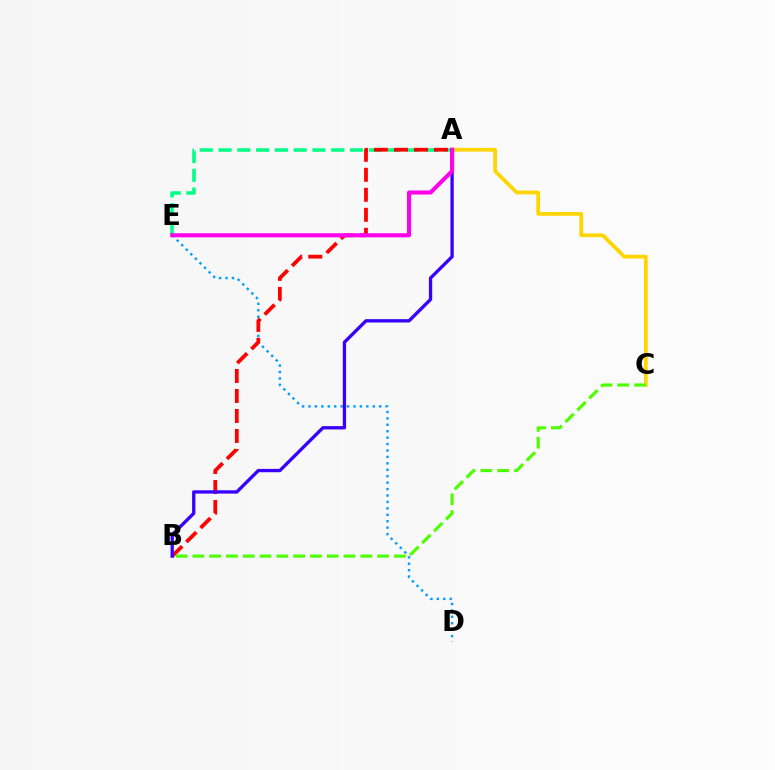{('A', 'E'): [{'color': '#00ff86', 'line_style': 'dashed', 'thickness': 2.55}, {'color': '#ff00ed', 'line_style': 'solid', 'thickness': 2.93}], ('D', 'E'): [{'color': '#009eff', 'line_style': 'dotted', 'thickness': 1.75}], ('A', 'C'): [{'color': '#ffd500', 'line_style': 'solid', 'thickness': 2.69}], ('A', 'B'): [{'color': '#ff0000', 'line_style': 'dashed', 'thickness': 2.72}, {'color': '#3700ff', 'line_style': 'solid', 'thickness': 2.39}], ('B', 'C'): [{'color': '#4fff00', 'line_style': 'dashed', 'thickness': 2.28}]}